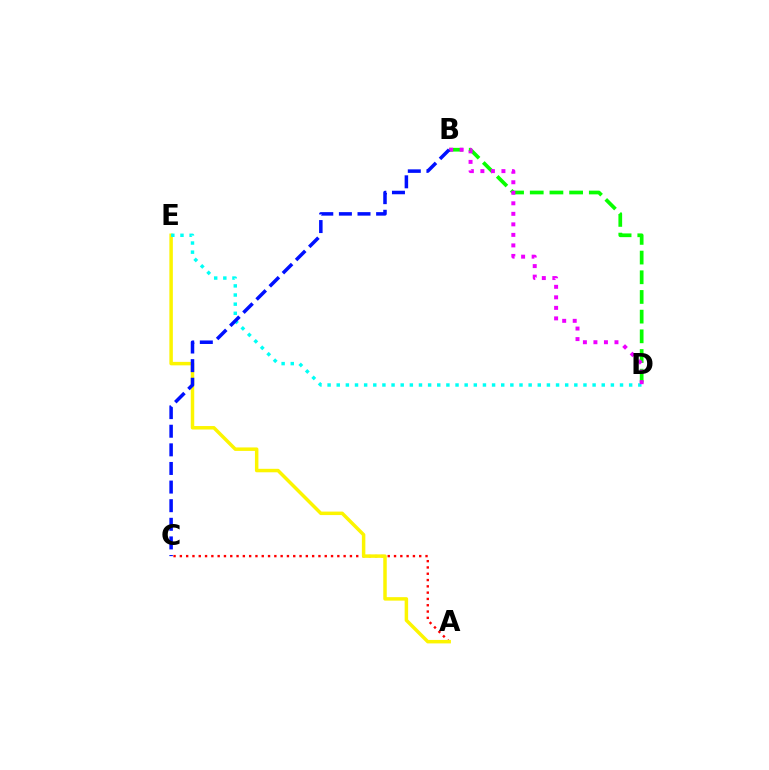{('B', 'D'): [{'color': '#08ff00', 'line_style': 'dashed', 'thickness': 2.67}, {'color': '#ee00ff', 'line_style': 'dotted', 'thickness': 2.86}], ('A', 'C'): [{'color': '#ff0000', 'line_style': 'dotted', 'thickness': 1.71}], ('A', 'E'): [{'color': '#fcf500', 'line_style': 'solid', 'thickness': 2.5}], ('D', 'E'): [{'color': '#00fff6', 'line_style': 'dotted', 'thickness': 2.48}], ('B', 'C'): [{'color': '#0010ff', 'line_style': 'dashed', 'thickness': 2.53}]}